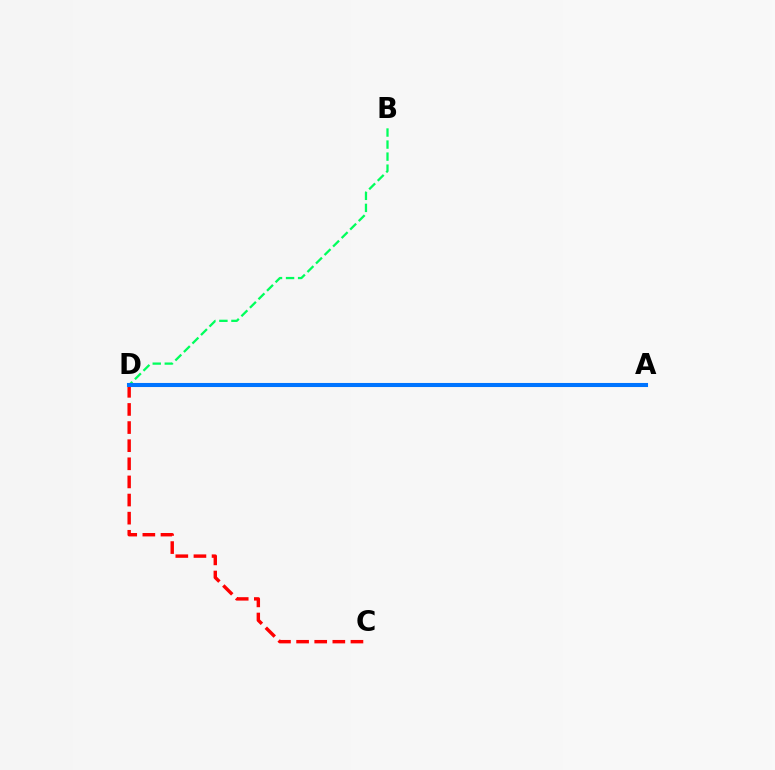{('B', 'D'): [{'color': '#00ff5c', 'line_style': 'dashed', 'thickness': 1.64}], ('A', 'D'): [{'color': '#b900ff', 'line_style': 'dotted', 'thickness': 1.53}, {'color': '#d1ff00', 'line_style': 'solid', 'thickness': 2.55}, {'color': '#0074ff', 'line_style': 'solid', 'thickness': 2.93}], ('C', 'D'): [{'color': '#ff0000', 'line_style': 'dashed', 'thickness': 2.46}]}